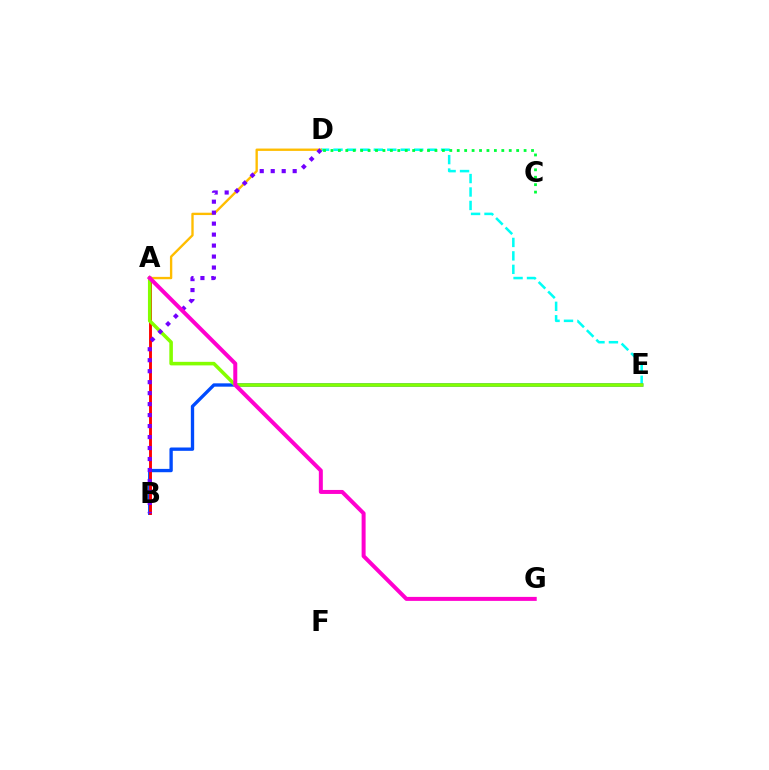{('D', 'E'): [{'color': '#00fff6', 'line_style': 'dashed', 'thickness': 1.83}], ('C', 'D'): [{'color': '#00ff39', 'line_style': 'dotted', 'thickness': 2.02}], ('B', 'E'): [{'color': '#004bff', 'line_style': 'solid', 'thickness': 2.4}], ('A', 'D'): [{'color': '#ffbd00', 'line_style': 'solid', 'thickness': 1.7}], ('A', 'B'): [{'color': '#ff0000', 'line_style': 'solid', 'thickness': 2.08}], ('A', 'E'): [{'color': '#84ff00', 'line_style': 'solid', 'thickness': 2.56}], ('B', 'D'): [{'color': '#7200ff', 'line_style': 'dotted', 'thickness': 2.98}], ('A', 'G'): [{'color': '#ff00cf', 'line_style': 'solid', 'thickness': 2.87}]}